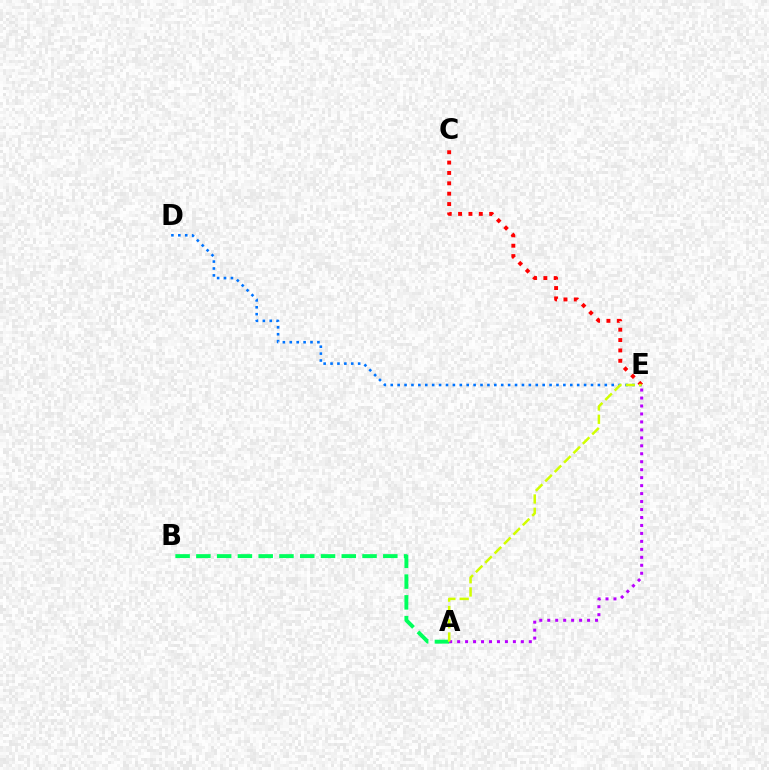{('D', 'E'): [{'color': '#0074ff', 'line_style': 'dotted', 'thickness': 1.88}], ('C', 'E'): [{'color': '#ff0000', 'line_style': 'dotted', 'thickness': 2.82}], ('A', 'B'): [{'color': '#00ff5c', 'line_style': 'dashed', 'thickness': 2.82}], ('A', 'E'): [{'color': '#b900ff', 'line_style': 'dotted', 'thickness': 2.16}, {'color': '#d1ff00', 'line_style': 'dashed', 'thickness': 1.8}]}